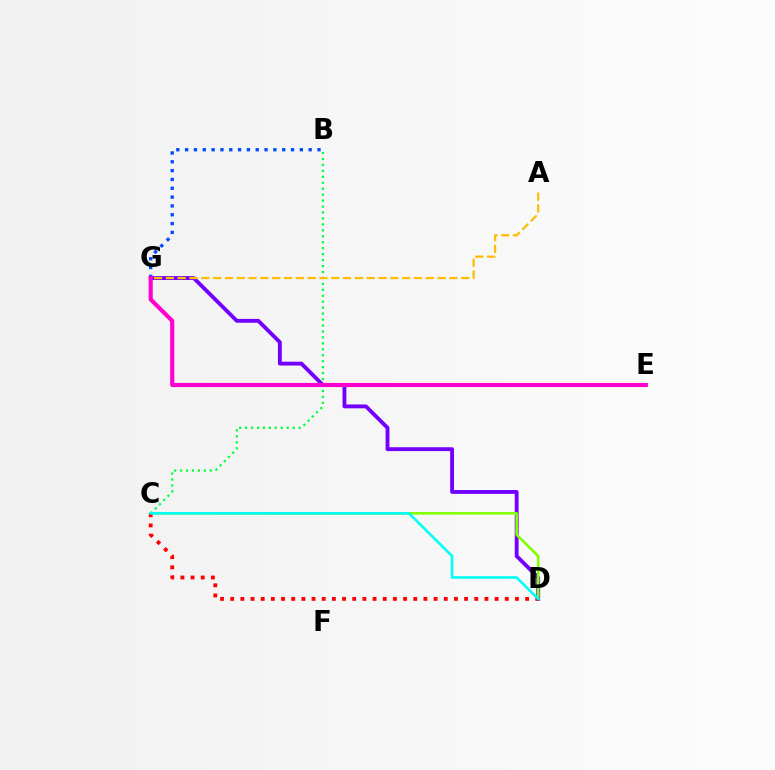{('D', 'G'): [{'color': '#7200ff', 'line_style': 'solid', 'thickness': 2.77}], ('B', 'C'): [{'color': '#00ff39', 'line_style': 'dotted', 'thickness': 1.62}], ('C', 'D'): [{'color': '#84ff00', 'line_style': 'solid', 'thickness': 1.89}, {'color': '#ff0000', 'line_style': 'dotted', 'thickness': 2.76}, {'color': '#00fff6', 'line_style': 'solid', 'thickness': 1.89}], ('B', 'G'): [{'color': '#004bff', 'line_style': 'dotted', 'thickness': 2.4}], ('A', 'G'): [{'color': '#ffbd00', 'line_style': 'dashed', 'thickness': 1.61}], ('E', 'G'): [{'color': '#ff00cf', 'line_style': 'solid', 'thickness': 2.97}]}